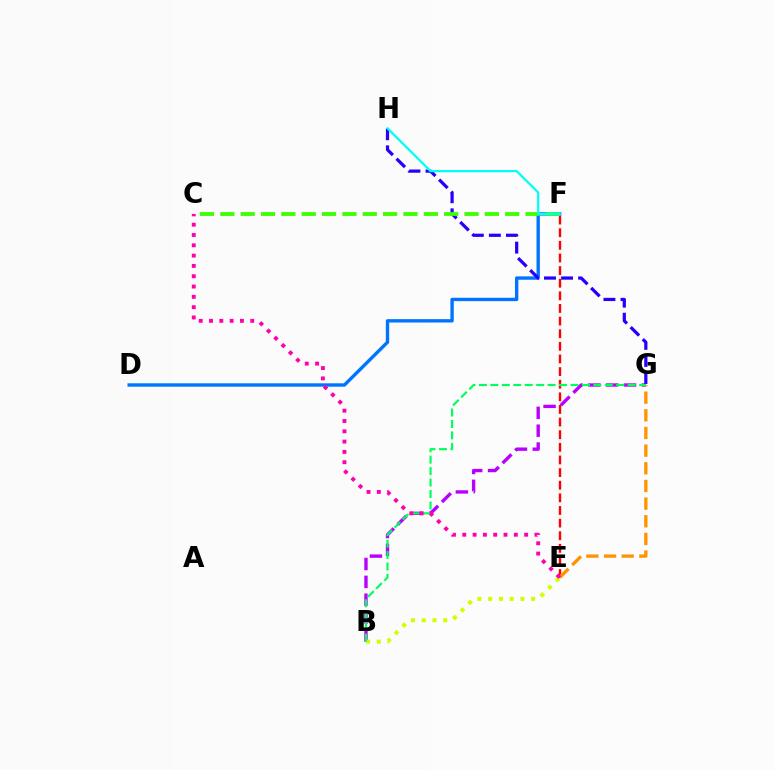{('E', 'F'): [{'color': '#ff0000', 'line_style': 'dashed', 'thickness': 1.72}], ('B', 'G'): [{'color': '#b900ff', 'line_style': 'dashed', 'thickness': 2.43}, {'color': '#00ff5c', 'line_style': 'dashed', 'thickness': 1.55}], ('D', 'F'): [{'color': '#0074ff', 'line_style': 'solid', 'thickness': 2.43}], ('G', 'H'): [{'color': '#2500ff', 'line_style': 'dashed', 'thickness': 2.32}], ('E', 'G'): [{'color': '#ff9400', 'line_style': 'dashed', 'thickness': 2.4}], ('C', 'F'): [{'color': '#3dff00', 'line_style': 'dashed', 'thickness': 2.76}], ('B', 'E'): [{'color': '#d1ff00', 'line_style': 'dotted', 'thickness': 2.92}], ('F', 'H'): [{'color': '#00fff6', 'line_style': 'solid', 'thickness': 1.63}], ('C', 'E'): [{'color': '#ff00ac', 'line_style': 'dotted', 'thickness': 2.8}]}